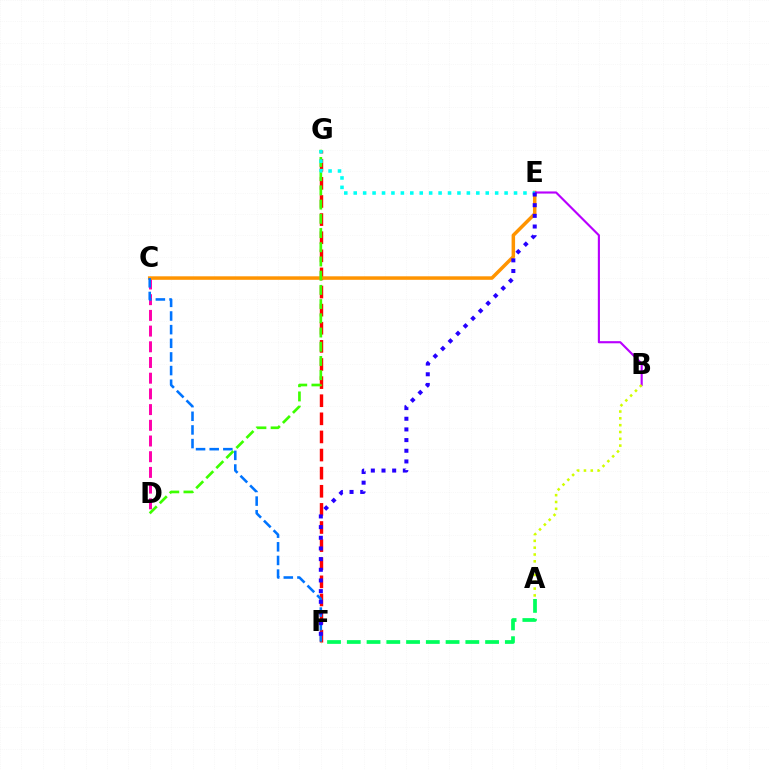{('F', 'G'): [{'color': '#ff0000', 'line_style': 'dashed', 'thickness': 2.46}], ('C', 'D'): [{'color': '#ff00ac', 'line_style': 'dashed', 'thickness': 2.13}], ('C', 'E'): [{'color': '#ff9400', 'line_style': 'solid', 'thickness': 2.52}], ('C', 'F'): [{'color': '#0074ff', 'line_style': 'dashed', 'thickness': 1.85}], ('D', 'G'): [{'color': '#3dff00', 'line_style': 'dashed', 'thickness': 1.93}], ('A', 'F'): [{'color': '#00ff5c', 'line_style': 'dashed', 'thickness': 2.68}], ('B', 'E'): [{'color': '#b900ff', 'line_style': 'solid', 'thickness': 1.54}], ('E', 'G'): [{'color': '#00fff6', 'line_style': 'dotted', 'thickness': 2.56}], ('E', 'F'): [{'color': '#2500ff', 'line_style': 'dotted', 'thickness': 2.9}], ('A', 'B'): [{'color': '#d1ff00', 'line_style': 'dotted', 'thickness': 1.85}]}